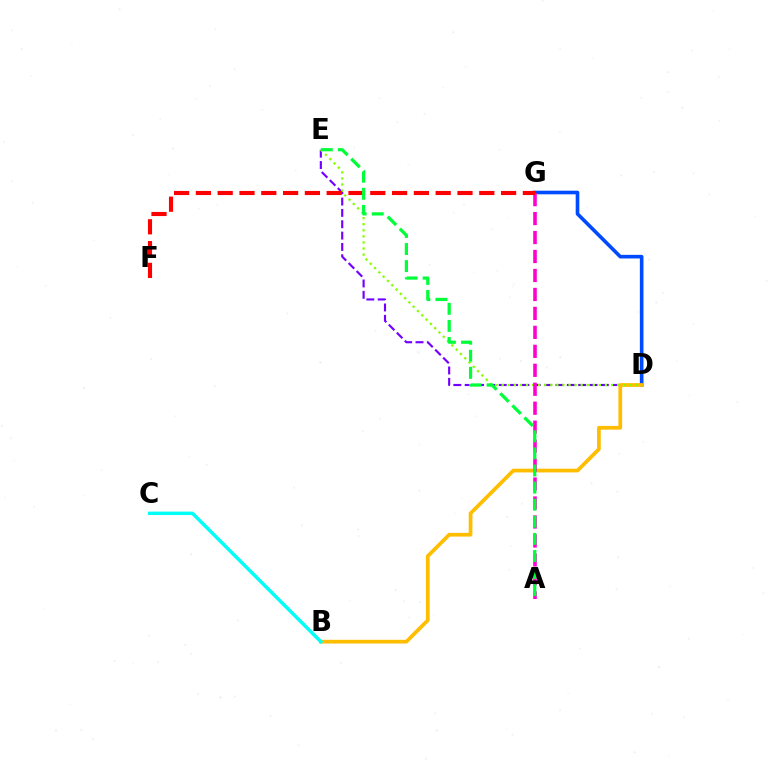{('D', 'E'): [{'color': '#7200ff', 'line_style': 'dashed', 'thickness': 1.54}, {'color': '#84ff00', 'line_style': 'dotted', 'thickness': 1.65}], ('D', 'G'): [{'color': '#004bff', 'line_style': 'solid', 'thickness': 2.61}], ('B', 'D'): [{'color': '#ffbd00', 'line_style': 'solid', 'thickness': 2.68}], ('A', 'G'): [{'color': '#ff00cf', 'line_style': 'dashed', 'thickness': 2.58}], ('F', 'G'): [{'color': '#ff0000', 'line_style': 'dashed', 'thickness': 2.96}], ('B', 'C'): [{'color': '#00fff6', 'line_style': 'solid', 'thickness': 2.48}], ('A', 'E'): [{'color': '#00ff39', 'line_style': 'dashed', 'thickness': 2.32}]}